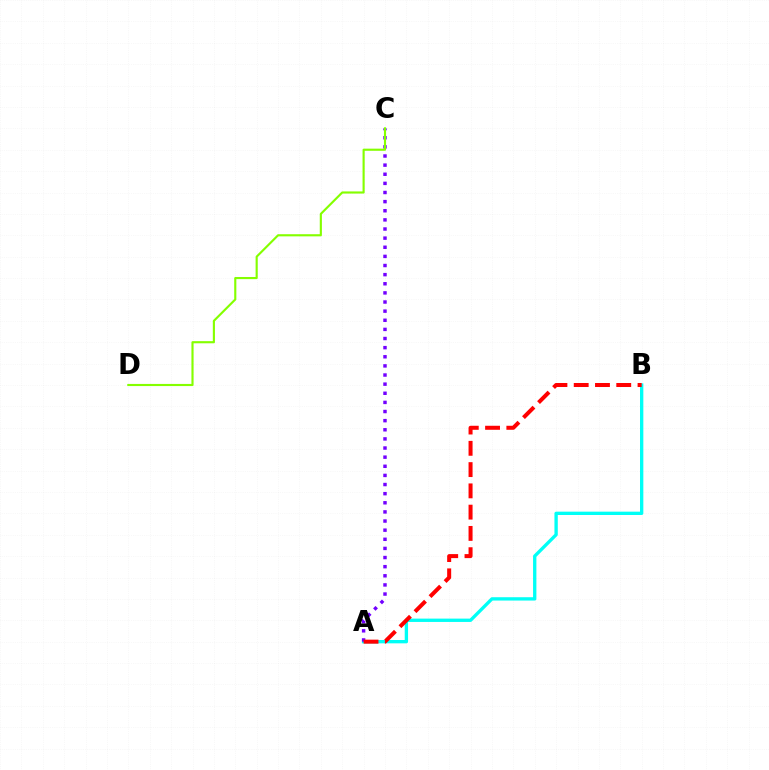{('A', 'B'): [{'color': '#00fff6', 'line_style': 'solid', 'thickness': 2.4}, {'color': '#ff0000', 'line_style': 'dashed', 'thickness': 2.89}], ('A', 'C'): [{'color': '#7200ff', 'line_style': 'dotted', 'thickness': 2.48}], ('C', 'D'): [{'color': '#84ff00', 'line_style': 'solid', 'thickness': 1.54}]}